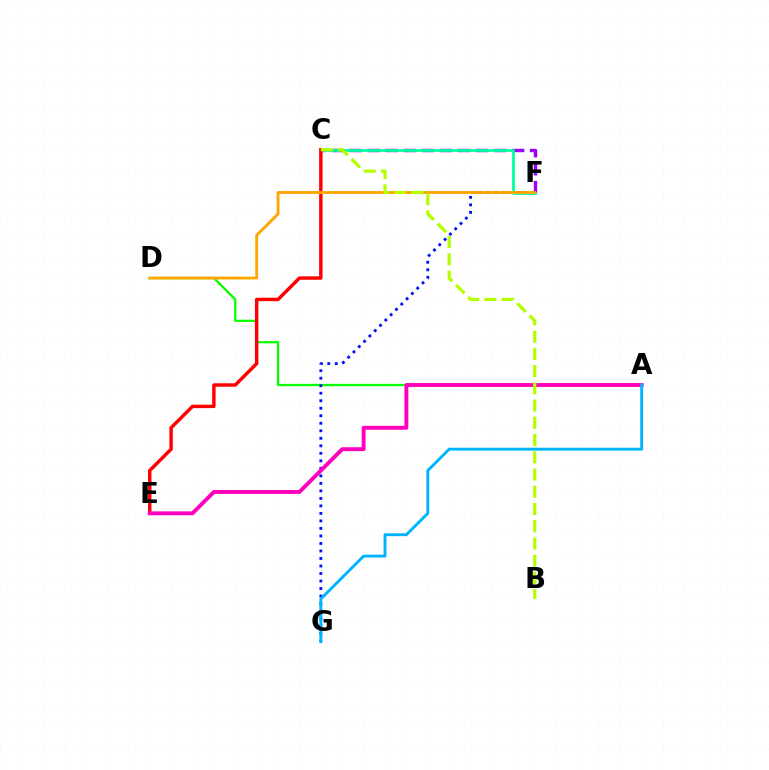{('C', 'F'): [{'color': '#9b00ff', 'line_style': 'dashed', 'thickness': 2.45}, {'color': '#00ff9d', 'line_style': 'solid', 'thickness': 1.98}], ('A', 'D'): [{'color': '#08ff00', 'line_style': 'solid', 'thickness': 1.64}], ('F', 'G'): [{'color': '#0010ff', 'line_style': 'dotted', 'thickness': 2.04}], ('C', 'E'): [{'color': '#ff0000', 'line_style': 'solid', 'thickness': 2.48}], ('D', 'F'): [{'color': '#ffa500', 'line_style': 'solid', 'thickness': 2.05}], ('A', 'E'): [{'color': '#ff00bd', 'line_style': 'solid', 'thickness': 2.81}], ('B', 'C'): [{'color': '#b3ff00', 'line_style': 'dashed', 'thickness': 2.34}], ('A', 'G'): [{'color': '#00b5ff', 'line_style': 'solid', 'thickness': 2.08}]}